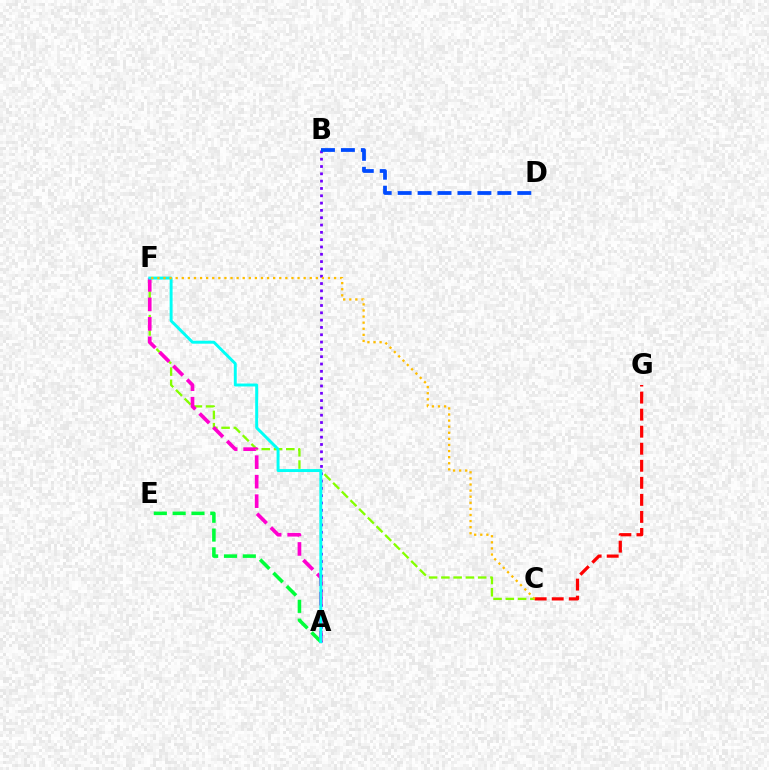{('A', 'B'): [{'color': '#7200ff', 'line_style': 'dotted', 'thickness': 1.99}], ('C', 'F'): [{'color': '#84ff00', 'line_style': 'dashed', 'thickness': 1.67}, {'color': '#ffbd00', 'line_style': 'dotted', 'thickness': 1.66}], ('C', 'G'): [{'color': '#ff0000', 'line_style': 'dashed', 'thickness': 2.32}], ('A', 'F'): [{'color': '#ff00cf', 'line_style': 'dashed', 'thickness': 2.65}, {'color': '#00fff6', 'line_style': 'solid', 'thickness': 2.11}], ('A', 'E'): [{'color': '#00ff39', 'line_style': 'dashed', 'thickness': 2.56}], ('B', 'D'): [{'color': '#004bff', 'line_style': 'dashed', 'thickness': 2.71}]}